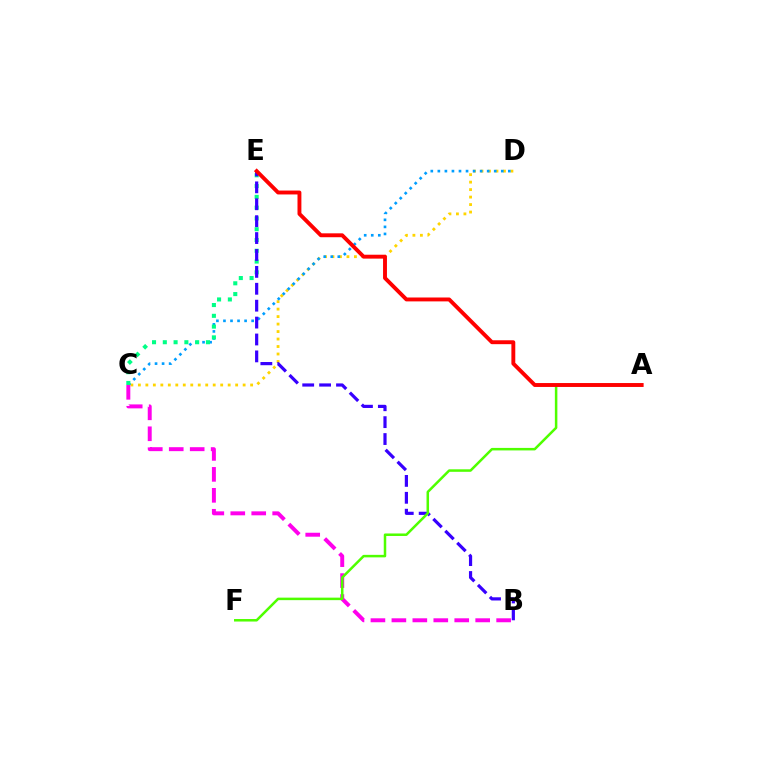{('C', 'D'): [{'color': '#ffd500', 'line_style': 'dotted', 'thickness': 2.03}, {'color': '#009eff', 'line_style': 'dotted', 'thickness': 1.91}], ('C', 'E'): [{'color': '#00ff86', 'line_style': 'dotted', 'thickness': 2.93}], ('B', 'E'): [{'color': '#3700ff', 'line_style': 'dashed', 'thickness': 2.3}], ('B', 'C'): [{'color': '#ff00ed', 'line_style': 'dashed', 'thickness': 2.85}], ('A', 'F'): [{'color': '#4fff00', 'line_style': 'solid', 'thickness': 1.81}], ('A', 'E'): [{'color': '#ff0000', 'line_style': 'solid', 'thickness': 2.81}]}